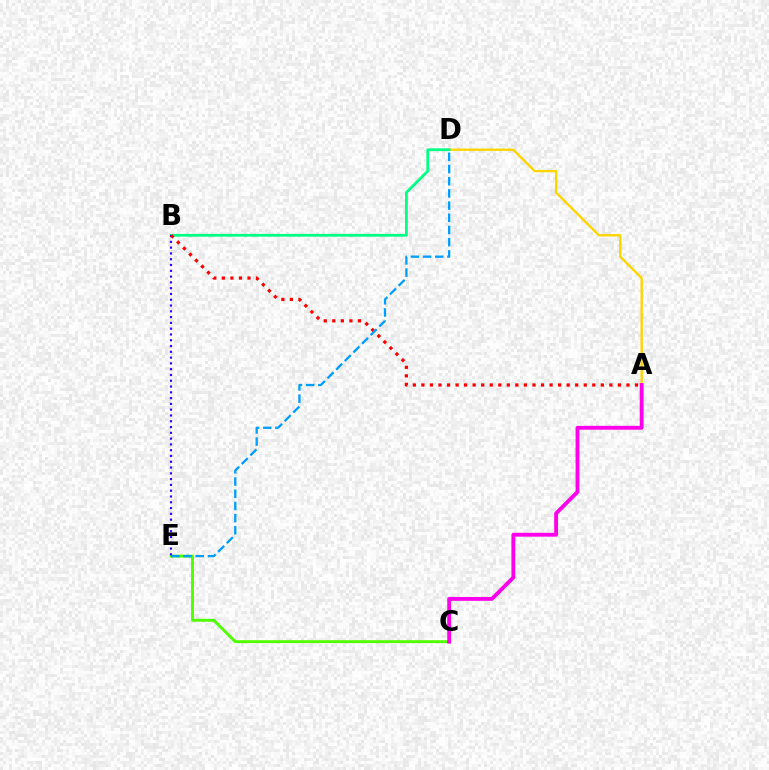{('A', 'D'): [{'color': '#ffd500', 'line_style': 'solid', 'thickness': 1.71}], ('C', 'E'): [{'color': '#4fff00', 'line_style': 'solid', 'thickness': 2.08}], ('B', 'D'): [{'color': '#00ff86', 'line_style': 'solid', 'thickness': 2.01}], ('A', 'C'): [{'color': '#ff00ed', 'line_style': 'solid', 'thickness': 2.78}], ('B', 'E'): [{'color': '#3700ff', 'line_style': 'dotted', 'thickness': 1.57}], ('A', 'B'): [{'color': '#ff0000', 'line_style': 'dotted', 'thickness': 2.32}], ('D', 'E'): [{'color': '#009eff', 'line_style': 'dashed', 'thickness': 1.66}]}